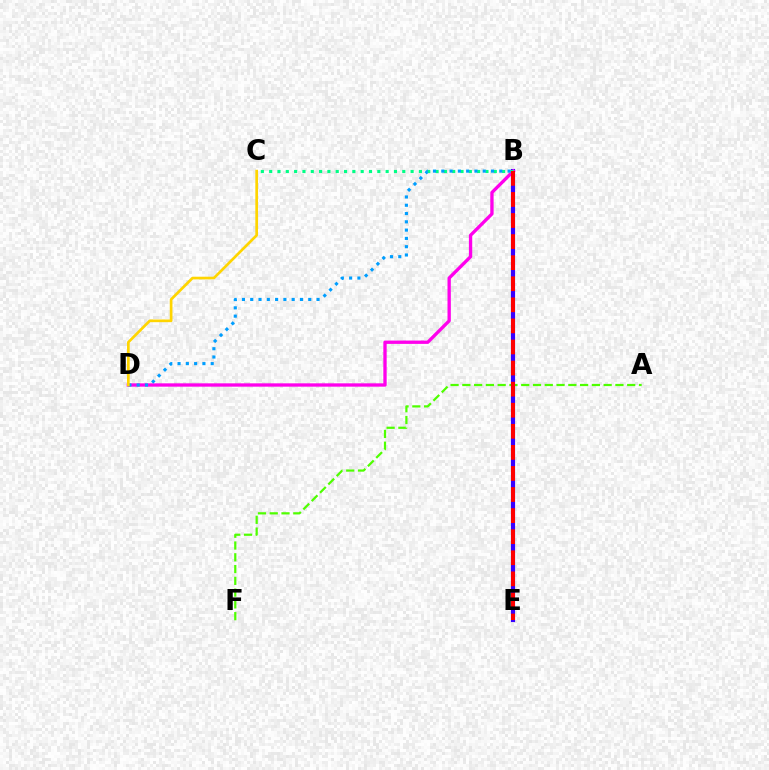{('A', 'F'): [{'color': '#4fff00', 'line_style': 'dashed', 'thickness': 1.6}], ('B', 'E'): [{'color': '#3700ff', 'line_style': 'solid', 'thickness': 2.99}, {'color': '#ff0000', 'line_style': 'dashed', 'thickness': 2.86}], ('B', 'D'): [{'color': '#ff00ed', 'line_style': 'solid', 'thickness': 2.4}, {'color': '#009eff', 'line_style': 'dotted', 'thickness': 2.25}], ('B', 'C'): [{'color': '#00ff86', 'line_style': 'dotted', 'thickness': 2.26}], ('C', 'D'): [{'color': '#ffd500', 'line_style': 'solid', 'thickness': 1.93}]}